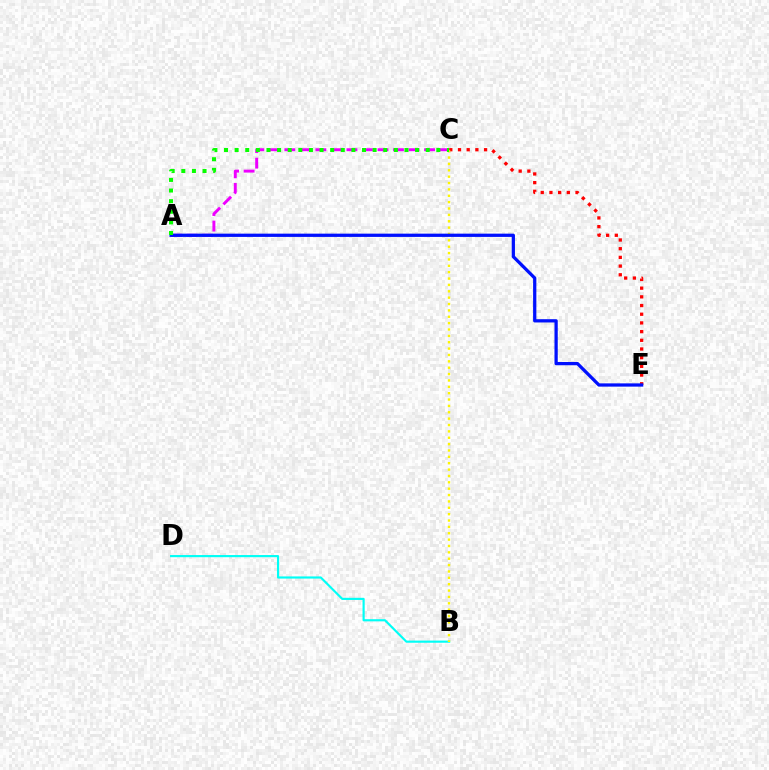{('C', 'E'): [{'color': '#ff0000', 'line_style': 'dotted', 'thickness': 2.36}], ('B', 'D'): [{'color': '#00fff6', 'line_style': 'solid', 'thickness': 1.55}], ('B', 'C'): [{'color': '#fcf500', 'line_style': 'dotted', 'thickness': 1.73}], ('A', 'C'): [{'color': '#ee00ff', 'line_style': 'dashed', 'thickness': 2.11}, {'color': '#08ff00', 'line_style': 'dotted', 'thickness': 2.88}], ('A', 'E'): [{'color': '#0010ff', 'line_style': 'solid', 'thickness': 2.35}]}